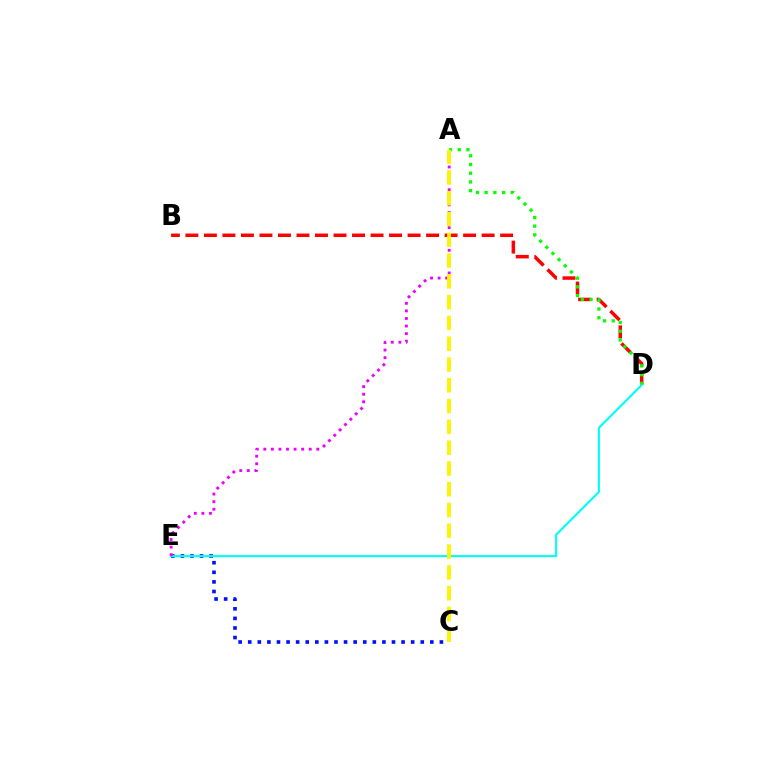{('B', 'D'): [{'color': '#ff0000', 'line_style': 'dashed', 'thickness': 2.52}], ('A', 'D'): [{'color': '#08ff00', 'line_style': 'dotted', 'thickness': 2.37}], ('C', 'E'): [{'color': '#0010ff', 'line_style': 'dotted', 'thickness': 2.6}], ('D', 'E'): [{'color': '#00fff6', 'line_style': 'solid', 'thickness': 1.53}], ('A', 'E'): [{'color': '#ee00ff', 'line_style': 'dotted', 'thickness': 2.06}], ('A', 'C'): [{'color': '#fcf500', 'line_style': 'dashed', 'thickness': 2.82}]}